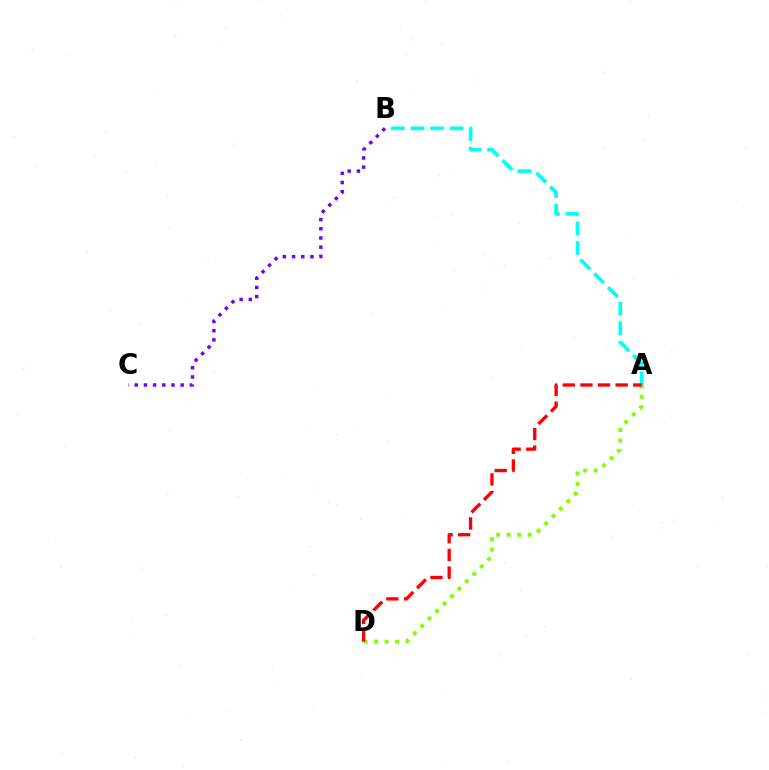{('A', 'D'): [{'color': '#84ff00', 'line_style': 'dotted', 'thickness': 2.86}, {'color': '#ff0000', 'line_style': 'dashed', 'thickness': 2.4}], ('A', 'B'): [{'color': '#00fff6', 'line_style': 'dashed', 'thickness': 2.66}], ('B', 'C'): [{'color': '#7200ff', 'line_style': 'dotted', 'thickness': 2.5}]}